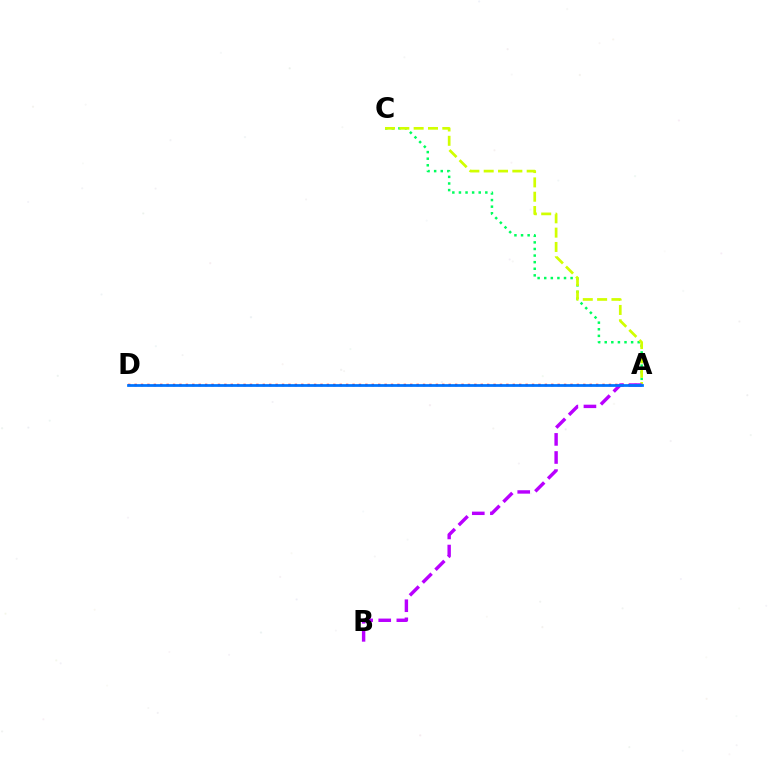{('A', 'D'): [{'color': '#ff0000', 'line_style': 'dotted', 'thickness': 1.74}, {'color': '#0074ff', 'line_style': 'solid', 'thickness': 1.98}], ('A', 'C'): [{'color': '#00ff5c', 'line_style': 'dotted', 'thickness': 1.79}, {'color': '#d1ff00', 'line_style': 'dashed', 'thickness': 1.95}], ('A', 'B'): [{'color': '#b900ff', 'line_style': 'dashed', 'thickness': 2.46}]}